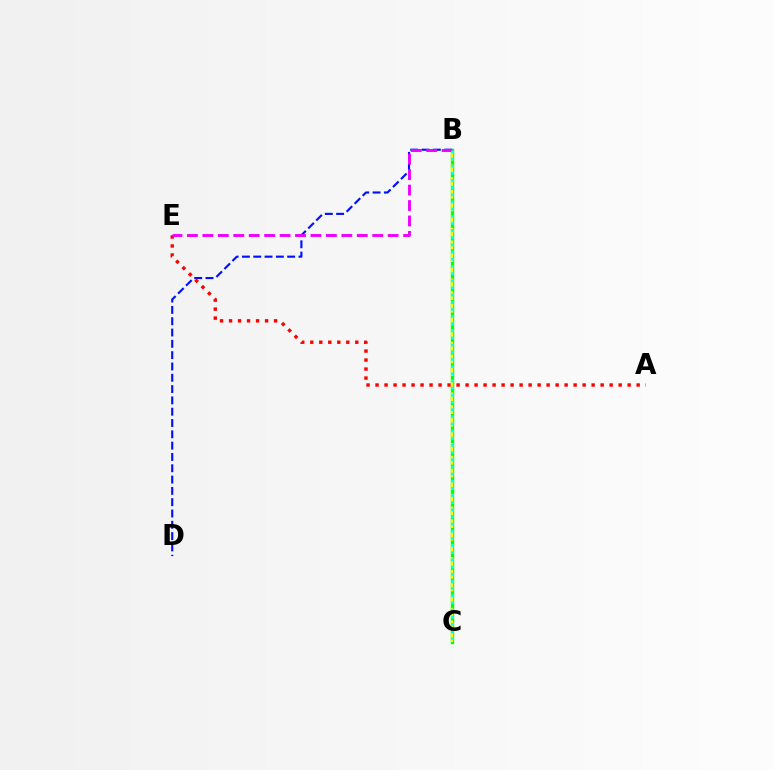{('B', 'D'): [{'color': '#0010ff', 'line_style': 'dashed', 'thickness': 1.54}], ('B', 'C'): [{'color': '#08ff00', 'line_style': 'solid', 'thickness': 2.44}, {'color': '#fcf500', 'line_style': 'dashed', 'thickness': 1.72}, {'color': '#00fff6', 'line_style': 'dotted', 'thickness': 1.94}], ('A', 'E'): [{'color': '#ff0000', 'line_style': 'dotted', 'thickness': 2.45}], ('B', 'E'): [{'color': '#ee00ff', 'line_style': 'dashed', 'thickness': 2.1}]}